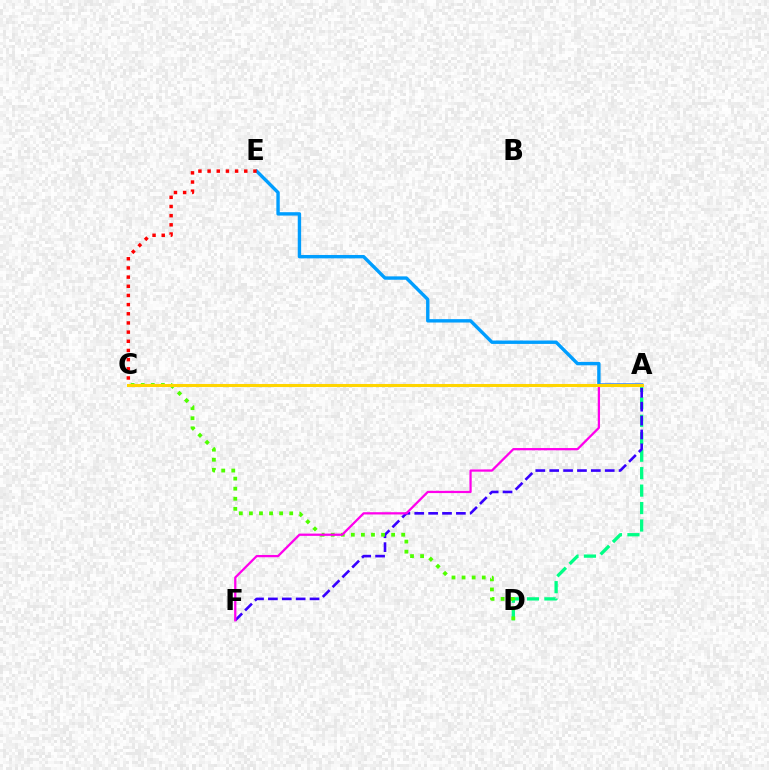{('A', 'E'): [{'color': '#009eff', 'line_style': 'solid', 'thickness': 2.44}], ('A', 'D'): [{'color': '#00ff86', 'line_style': 'dashed', 'thickness': 2.37}], ('A', 'F'): [{'color': '#3700ff', 'line_style': 'dashed', 'thickness': 1.89}, {'color': '#ff00ed', 'line_style': 'solid', 'thickness': 1.63}], ('C', 'D'): [{'color': '#4fff00', 'line_style': 'dotted', 'thickness': 2.74}], ('C', 'E'): [{'color': '#ff0000', 'line_style': 'dotted', 'thickness': 2.49}], ('A', 'C'): [{'color': '#ffd500', 'line_style': 'solid', 'thickness': 2.2}]}